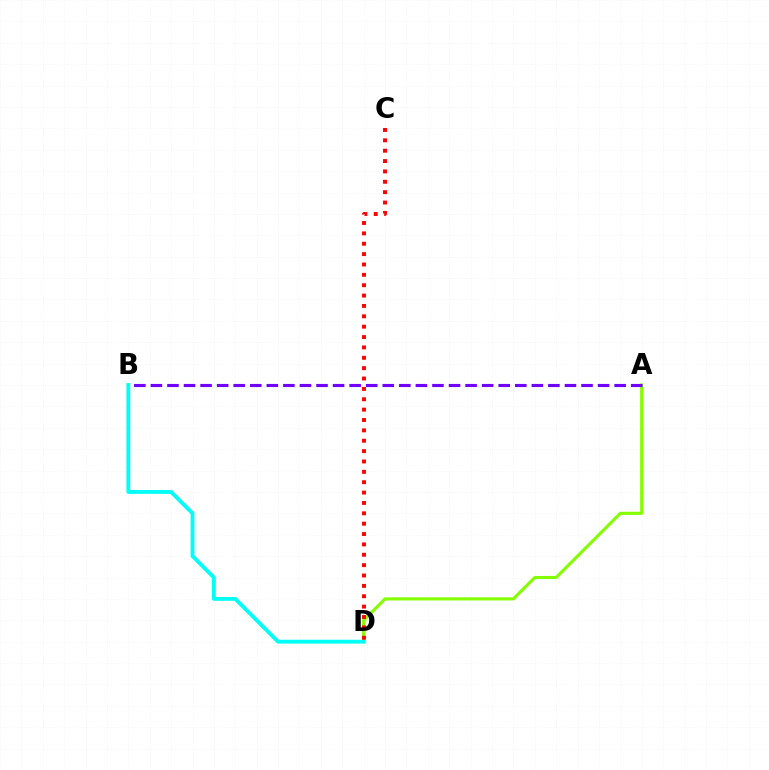{('A', 'D'): [{'color': '#84ff00', 'line_style': 'solid', 'thickness': 2.23}], ('A', 'B'): [{'color': '#7200ff', 'line_style': 'dashed', 'thickness': 2.25}], ('B', 'D'): [{'color': '#00fff6', 'line_style': 'solid', 'thickness': 2.76}], ('C', 'D'): [{'color': '#ff0000', 'line_style': 'dotted', 'thickness': 2.82}]}